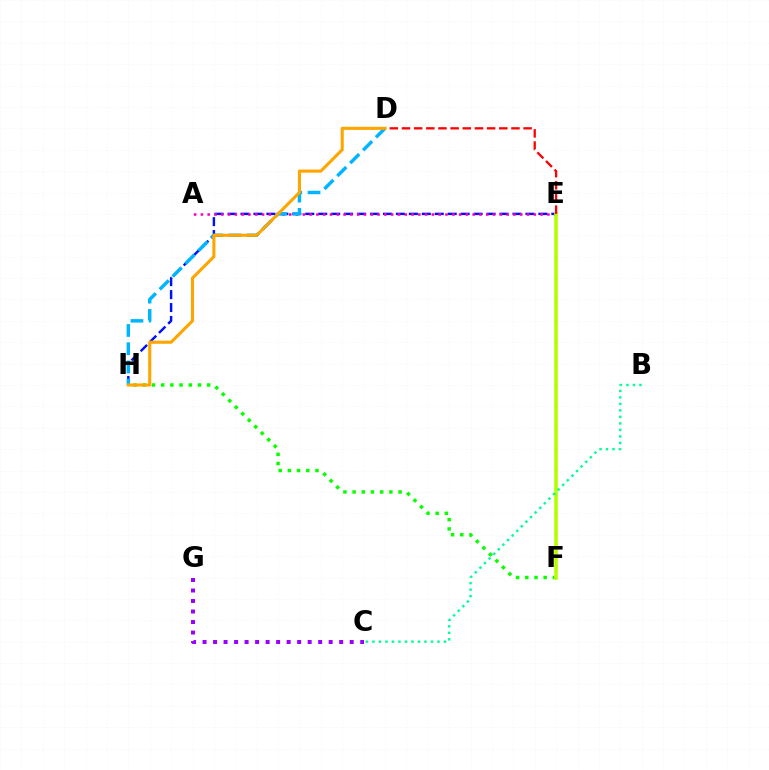{('E', 'H'): [{'color': '#0010ff', 'line_style': 'dashed', 'thickness': 1.76}], ('F', 'H'): [{'color': '#08ff00', 'line_style': 'dotted', 'thickness': 2.5}], ('A', 'E'): [{'color': '#ff00bd', 'line_style': 'dotted', 'thickness': 1.85}], ('E', 'F'): [{'color': '#b3ff00', 'line_style': 'solid', 'thickness': 2.58}], ('D', 'H'): [{'color': '#00b5ff', 'line_style': 'dashed', 'thickness': 2.48}, {'color': '#ffa500', 'line_style': 'solid', 'thickness': 2.23}], ('D', 'E'): [{'color': '#ff0000', 'line_style': 'dashed', 'thickness': 1.65}], ('B', 'C'): [{'color': '#00ff9d', 'line_style': 'dotted', 'thickness': 1.77}], ('C', 'G'): [{'color': '#9b00ff', 'line_style': 'dotted', 'thickness': 2.86}]}